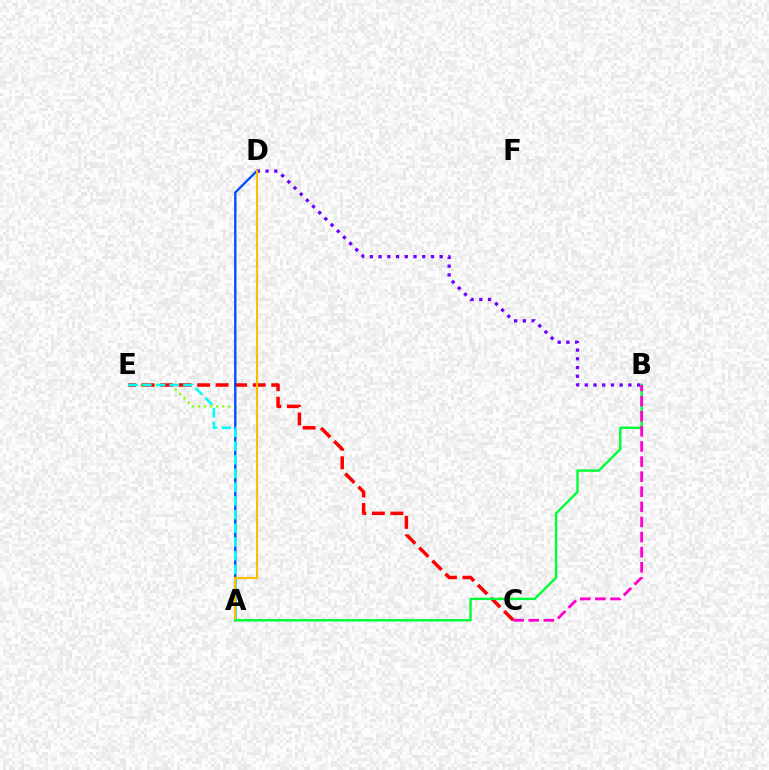{('A', 'E'): [{'color': '#84ff00', 'line_style': 'dotted', 'thickness': 1.64}, {'color': '#00fff6', 'line_style': 'dashed', 'thickness': 1.86}], ('B', 'D'): [{'color': '#7200ff', 'line_style': 'dotted', 'thickness': 2.37}], ('C', 'E'): [{'color': '#ff0000', 'line_style': 'dashed', 'thickness': 2.52}], ('A', 'D'): [{'color': '#004bff', 'line_style': 'solid', 'thickness': 1.66}, {'color': '#ffbd00', 'line_style': 'solid', 'thickness': 1.5}], ('A', 'B'): [{'color': '#00ff39', 'line_style': 'solid', 'thickness': 1.74}], ('B', 'C'): [{'color': '#ff00cf', 'line_style': 'dashed', 'thickness': 2.05}]}